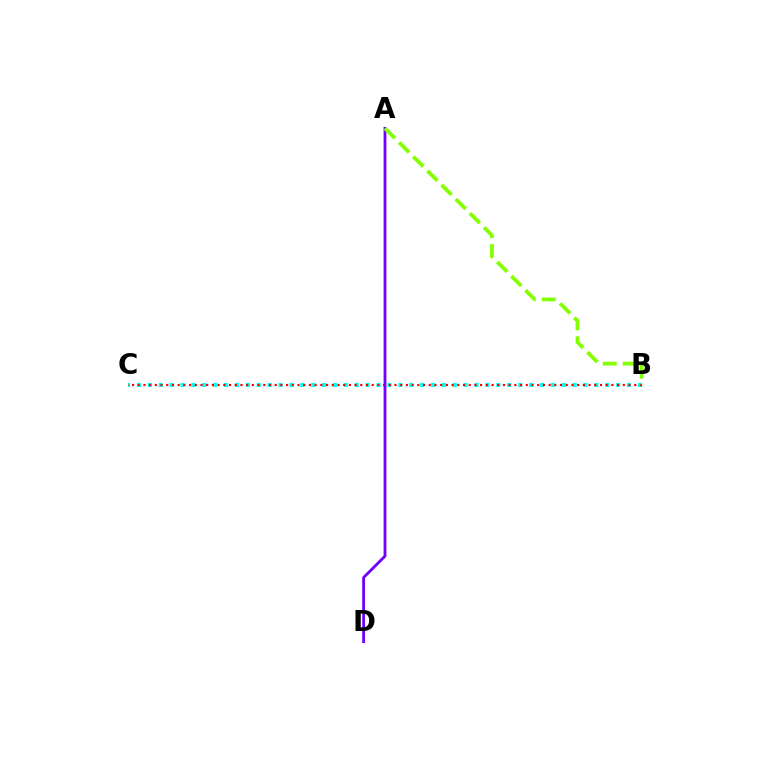{('B', 'C'): [{'color': '#00fff6', 'line_style': 'dotted', 'thickness': 2.96}, {'color': '#ff0000', 'line_style': 'dotted', 'thickness': 1.55}], ('A', 'D'): [{'color': '#7200ff', 'line_style': 'solid', 'thickness': 2.03}], ('A', 'B'): [{'color': '#84ff00', 'line_style': 'dashed', 'thickness': 2.72}]}